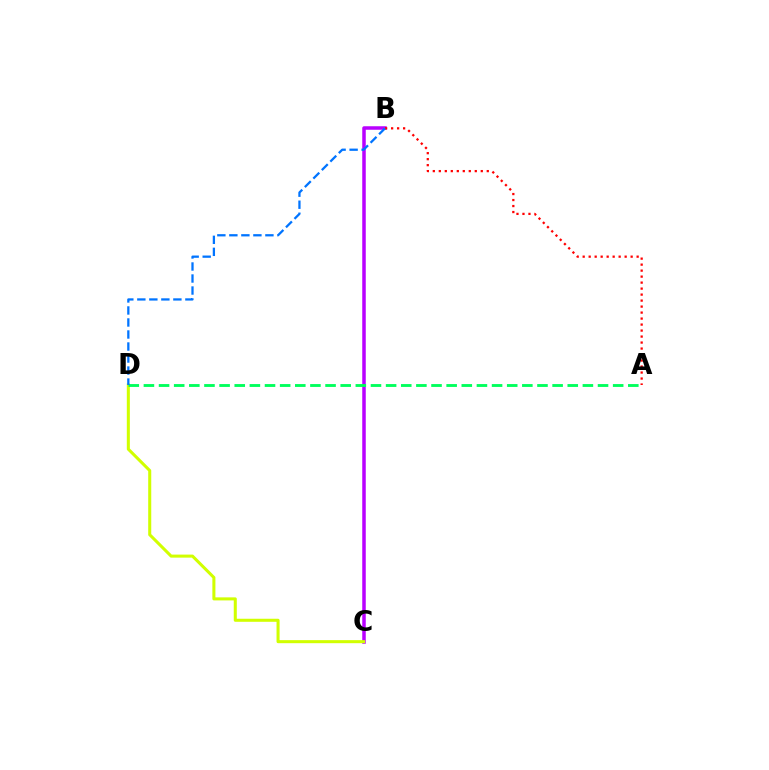{('B', 'C'): [{'color': '#b900ff', 'line_style': 'solid', 'thickness': 2.53}], ('C', 'D'): [{'color': '#d1ff00', 'line_style': 'solid', 'thickness': 2.19}], ('A', 'B'): [{'color': '#ff0000', 'line_style': 'dotted', 'thickness': 1.63}], ('A', 'D'): [{'color': '#00ff5c', 'line_style': 'dashed', 'thickness': 2.06}], ('B', 'D'): [{'color': '#0074ff', 'line_style': 'dashed', 'thickness': 1.63}]}